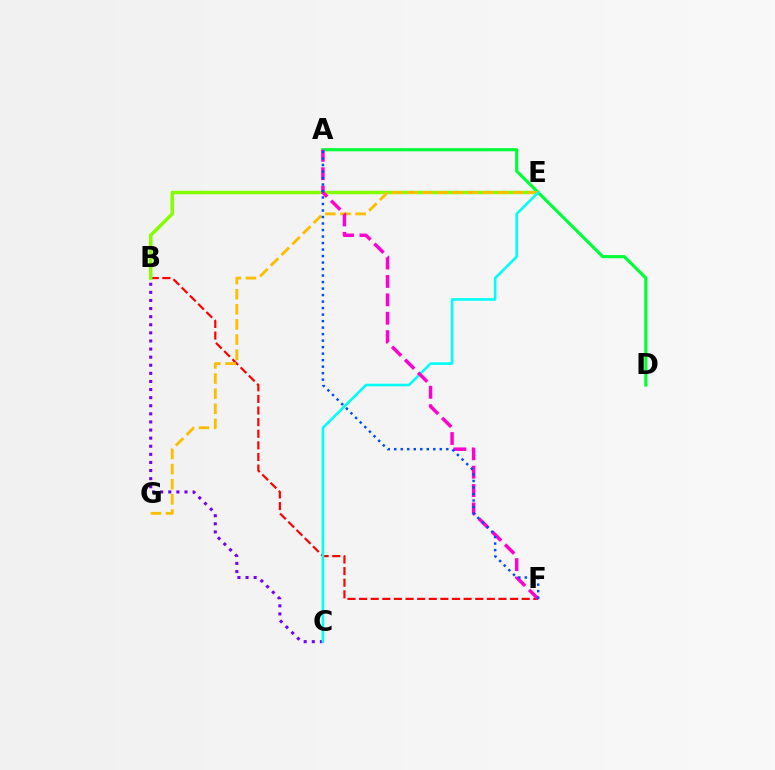{('B', 'F'): [{'color': '#ff0000', 'line_style': 'dashed', 'thickness': 1.58}], ('B', 'C'): [{'color': '#7200ff', 'line_style': 'dotted', 'thickness': 2.2}], ('B', 'E'): [{'color': '#84ff00', 'line_style': 'solid', 'thickness': 2.5}], ('A', 'D'): [{'color': '#00ff39', 'line_style': 'solid', 'thickness': 2.28}], ('E', 'G'): [{'color': '#ffbd00', 'line_style': 'dashed', 'thickness': 2.05}], ('C', 'E'): [{'color': '#00fff6', 'line_style': 'solid', 'thickness': 1.87}], ('A', 'F'): [{'color': '#ff00cf', 'line_style': 'dashed', 'thickness': 2.5}, {'color': '#004bff', 'line_style': 'dotted', 'thickness': 1.77}]}